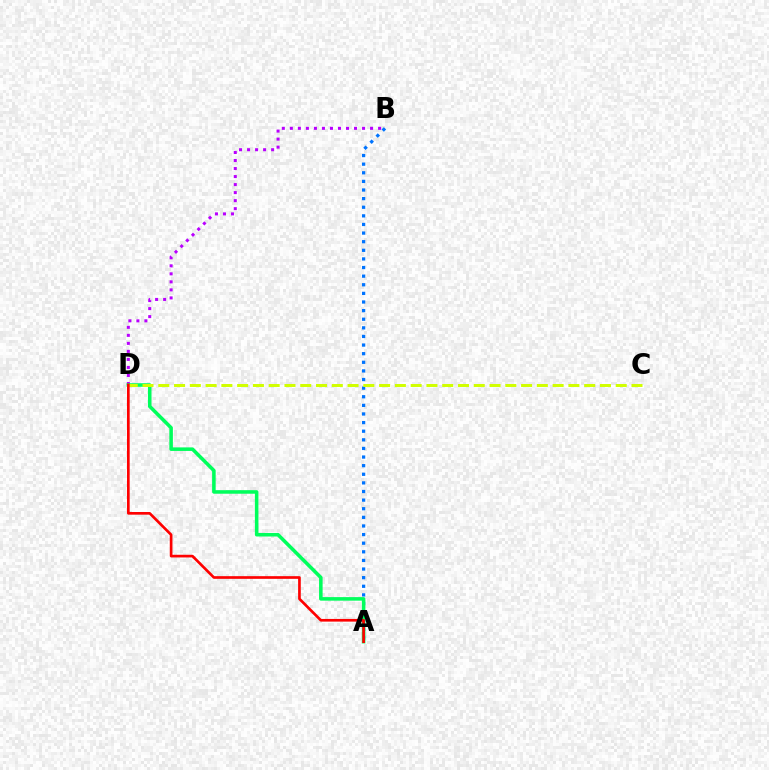{('B', 'D'): [{'color': '#b900ff', 'line_style': 'dotted', 'thickness': 2.18}], ('A', 'B'): [{'color': '#0074ff', 'line_style': 'dotted', 'thickness': 2.34}], ('A', 'D'): [{'color': '#00ff5c', 'line_style': 'solid', 'thickness': 2.56}, {'color': '#ff0000', 'line_style': 'solid', 'thickness': 1.93}], ('C', 'D'): [{'color': '#d1ff00', 'line_style': 'dashed', 'thickness': 2.14}]}